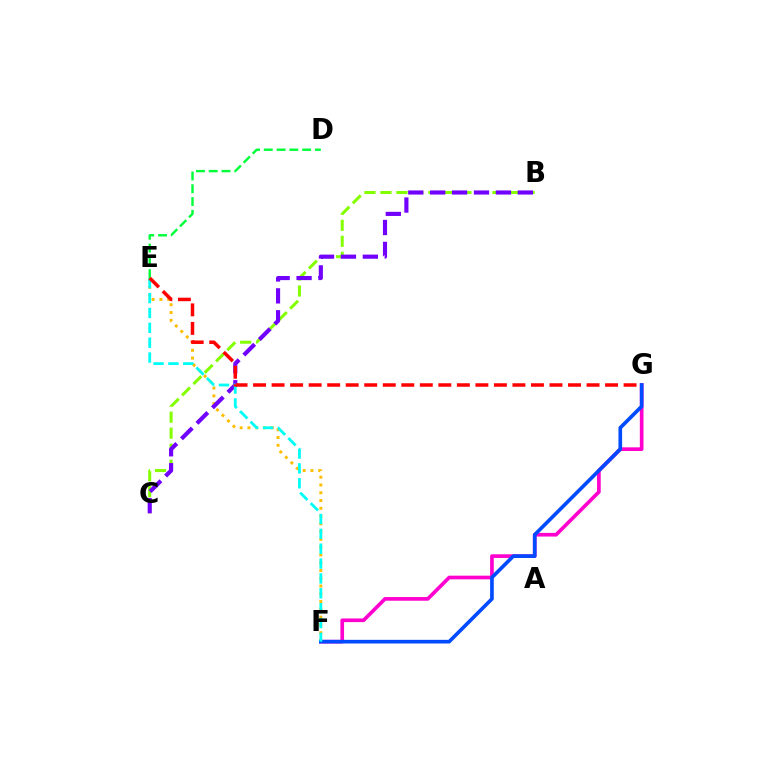{('F', 'G'): [{'color': '#ff00cf', 'line_style': 'solid', 'thickness': 2.64}, {'color': '#004bff', 'line_style': 'solid', 'thickness': 2.63}], ('E', 'F'): [{'color': '#ffbd00', 'line_style': 'dotted', 'thickness': 2.11}, {'color': '#00fff6', 'line_style': 'dashed', 'thickness': 2.02}], ('B', 'C'): [{'color': '#84ff00', 'line_style': 'dashed', 'thickness': 2.17}, {'color': '#7200ff', 'line_style': 'dashed', 'thickness': 2.98}], ('D', 'E'): [{'color': '#00ff39', 'line_style': 'dashed', 'thickness': 1.74}], ('E', 'G'): [{'color': '#ff0000', 'line_style': 'dashed', 'thickness': 2.52}]}